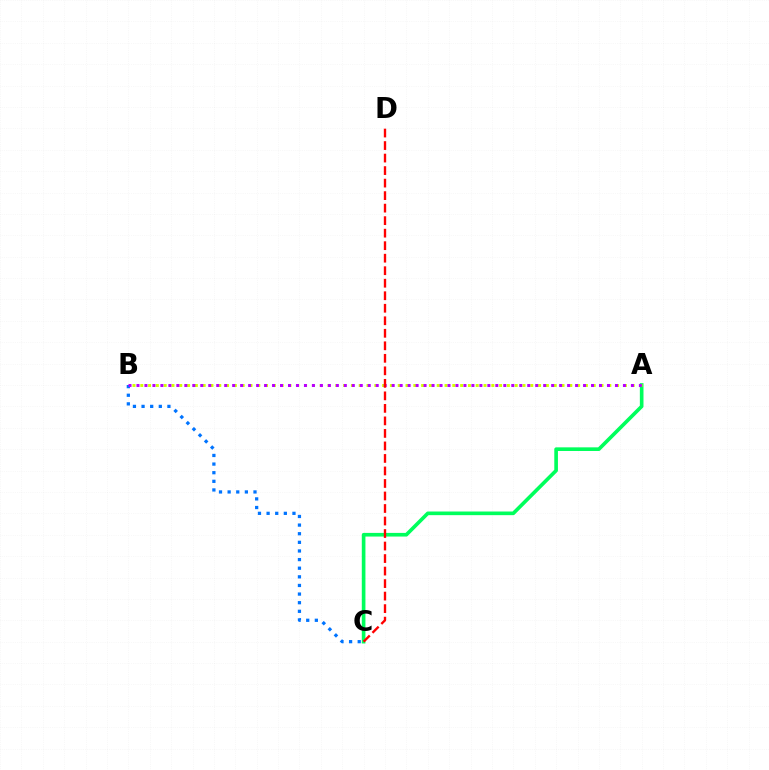{('A', 'C'): [{'color': '#00ff5c', 'line_style': 'solid', 'thickness': 2.63}], ('B', 'C'): [{'color': '#0074ff', 'line_style': 'dotted', 'thickness': 2.34}], ('A', 'B'): [{'color': '#d1ff00', 'line_style': 'dotted', 'thickness': 2.12}, {'color': '#b900ff', 'line_style': 'dotted', 'thickness': 2.17}], ('C', 'D'): [{'color': '#ff0000', 'line_style': 'dashed', 'thickness': 1.7}]}